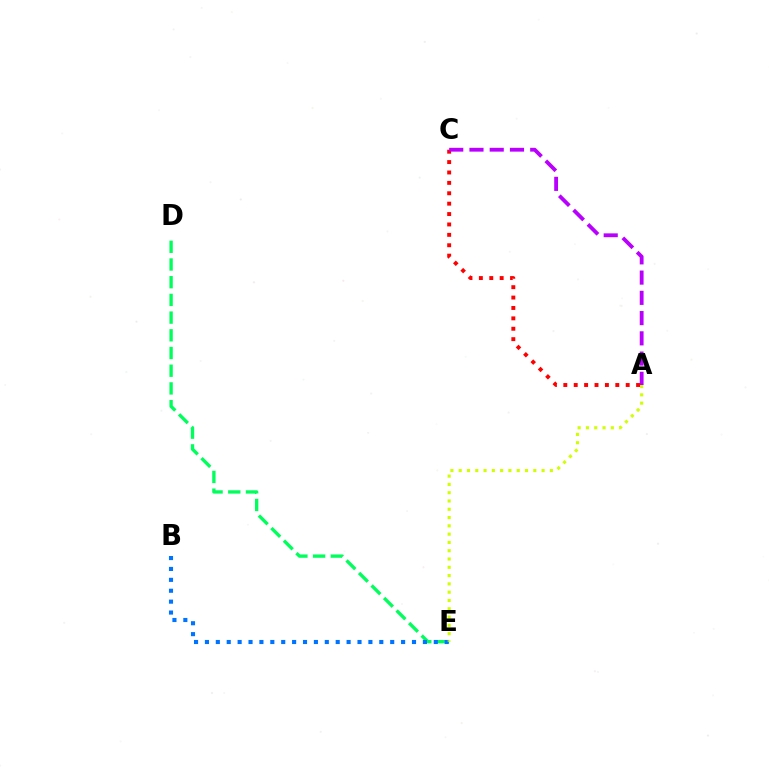{('D', 'E'): [{'color': '#00ff5c', 'line_style': 'dashed', 'thickness': 2.41}], ('B', 'E'): [{'color': '#0074ff', 'line_style': 'dotted', 'thickness': 2.96}], ('A', 'E'): [{'color': '#d1ff00', 'line_style': 'dotted', 'thickness': 2.25}], ('A', 'C'): [{'color': '#ff0000', 'line_style': 'dotted', 'thickness': 2.82}, {'color': '#b900ff', 'line_style': 'dashed', 'thickness': 2.75}]}